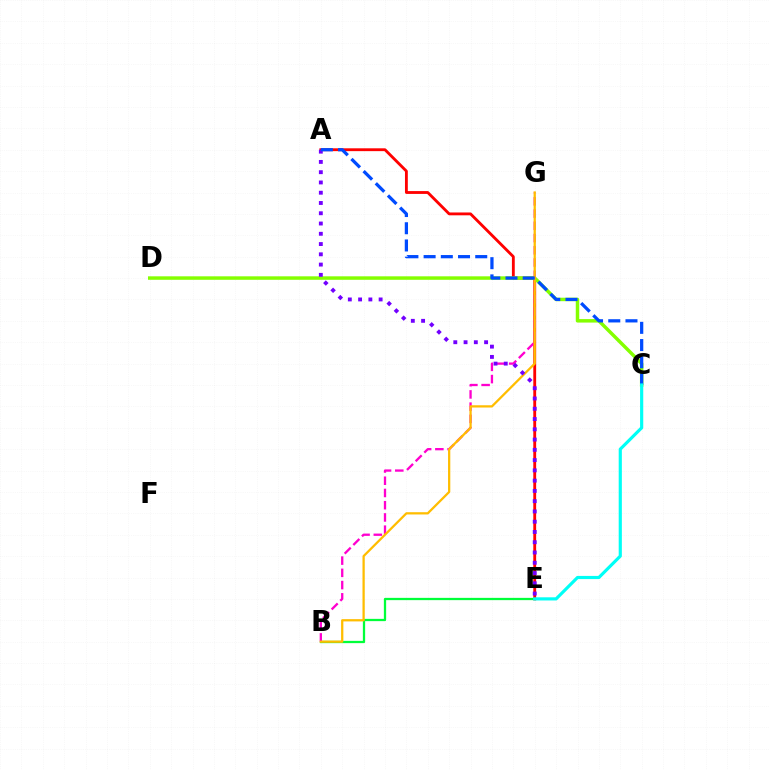{('A', 'E'): [{'color': '#ff0000', 'line_style': 'solid', 'thickness': 2.04}, {'color': '#7200ff', 'line_style': 'dotted', 'thickness': 2.79}], ('C', 'D'): [{'color': '#84ff00', 'line_style': 'solid', 'thickness': 2.5}], ('B', 'E'): [{'color': '#00ff39', 'line_style': 'solid', 'thickness': 1.64}], ('B', 'G'): [{'color': '#ff00cf', 'line_style': 'dashed', 'thickness': 1.66}, {'color': '#ffbd00', 'line_style': 'solid', 'thickness': 1.63}], ('A', 'C'): [{'color': '#004bff', 'line_style': 'dashed', 'thickness': 2.34}], ('C', 'E'): [{'color': '#00fff6', 'line_style': 'solid', 'thickness': 2.28}]}